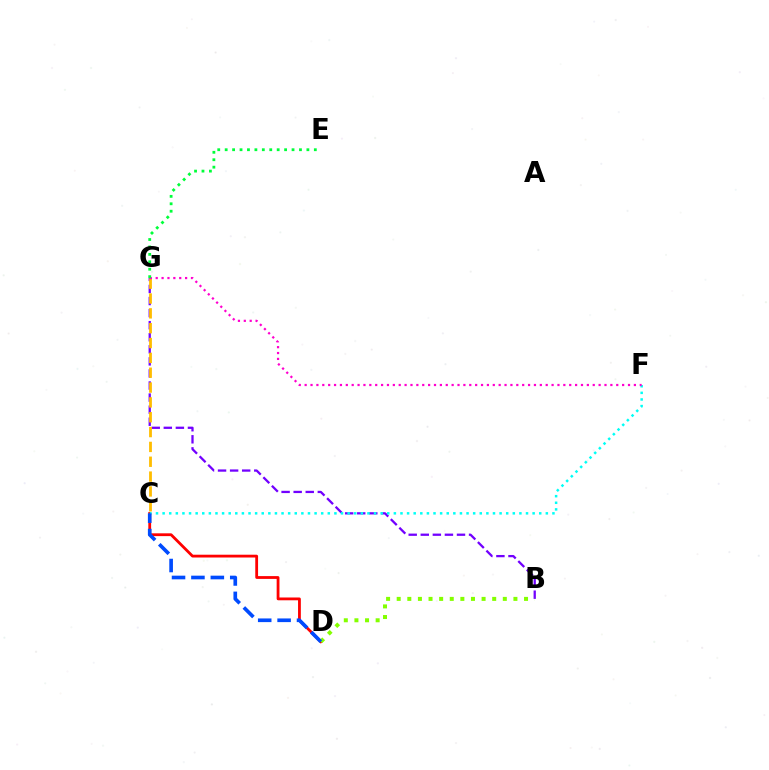{('B', 'G'): [{'color': '#7200ff', 'line_style': 'dashed', 'thickness': 1.64}], ('C', 'D'): [{'color': '#ff0000', 'line_style': 'solid', 'thickness': 2.02}, {'color': '#004bff', 'line_style': 'dashed', 'thickness': 2.64}], ('C', 'G'): [{'color': '#ffbd00', 'line_style': 'dashed', 'thickness': 2.02}], ('C', 'F'): [{'color': '#00fff6', 'line_style': 'dotted', 'thickness': 1.8}], ('F', 'G'): [{'color': '#ff00cf', 'line_style': 'dotted', 'thickness': 1.6}], ('B', 'D'): [{'color': '#84ff00', 'line_style': 'dotted', 'thickness': 2.88}], ('E', 'G'): [{'color': '#00ff39', 'line_style': 'dotted', 'thickness': 2.02}]}